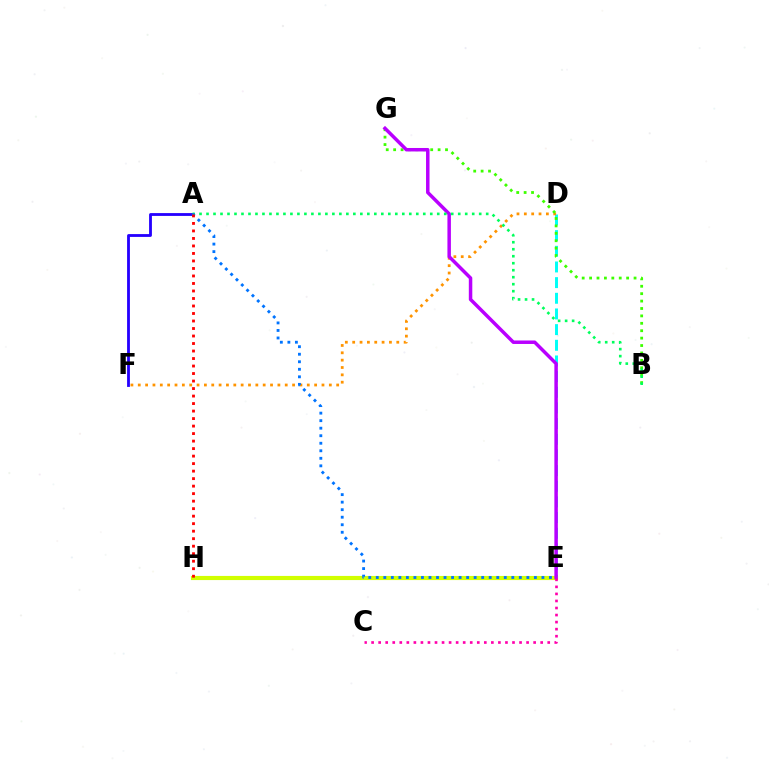{('A', 'F'): [{'color': '#2500ff', 'line_style': 'solid', 'thickness': 2.03}], ('D', 'E'): [{'color': '#00fff6', 'line_style': 'dashed', 'thickness': 2.13}], ('D', 'F'): [{'color': '#ff9400', 'line_style': 'dotted', 'thickness': 2.0}], ('E', 'H'): [{'color': '#d1ff00', 'line_style': 'solid', 'thickness': 2.97}], ('B', 'G'): [{'color': '#3dff00', 'line_style': 'dotted', 'thickness': 2.01}], ('E', 'G'): [{'color': '#b900ff', 'line_style': 'solid', 'thickness': 2.51}], ('A', 'B'): [{'color': '#00ff5c', 'line_style': 'dotted', 'thickness': 1.9}], ('A', 'E'): [{'color': '#0074ff', 'line_style': 'dotted', 'thickness': 2.05}], ('A', 'H'): [{'color': '#ff0000', 'line_style': 'dotted', 'thickness': 2.04}], ('C', 'E'): [{'color': '#ff00ac', 'line_style': 'dotted', 'thickness': 1.91}]}